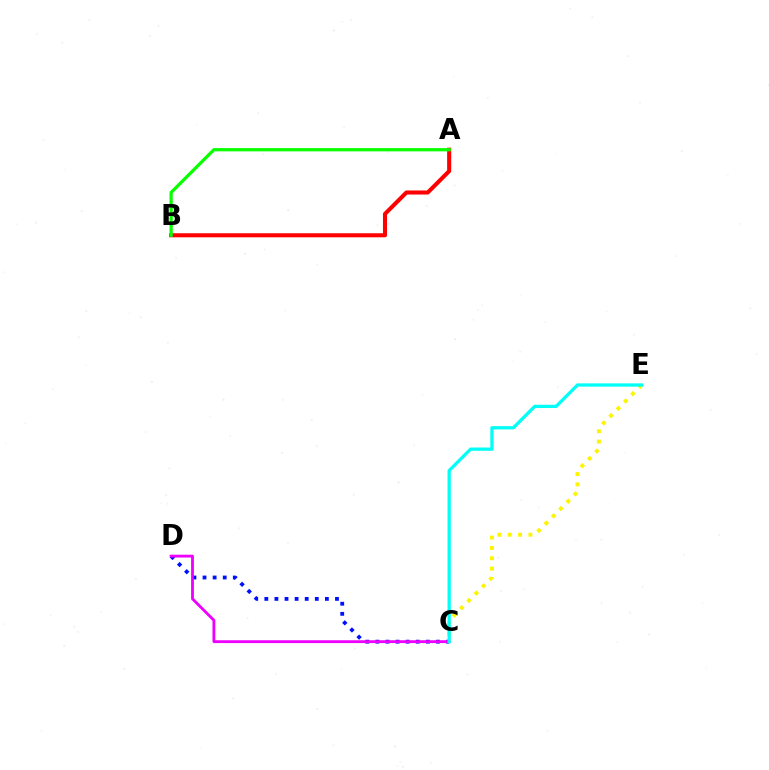{('C', 'D'): [{'color': '#0010ff', 'line_style': 'dotted', 'thickness': 2.74}, {'color': '#ee00ff', 'line_style': 'solid', 'thickness': 2.04}], ('A', 'B'): [{'color': '#ff0000', 'line_style': 'solid', 'thickness': 2.93}, {'color': '#08ff00', 'line_style': 'solid', 'thickness': 2.33}], ('C', 'E'): [{'color': '#fcf500', 'line_style': 'dotted', 'thickness': 2.81}, {'color': '#00fff6', 'line_style': 'solid', 'thickness': 2.35}]}